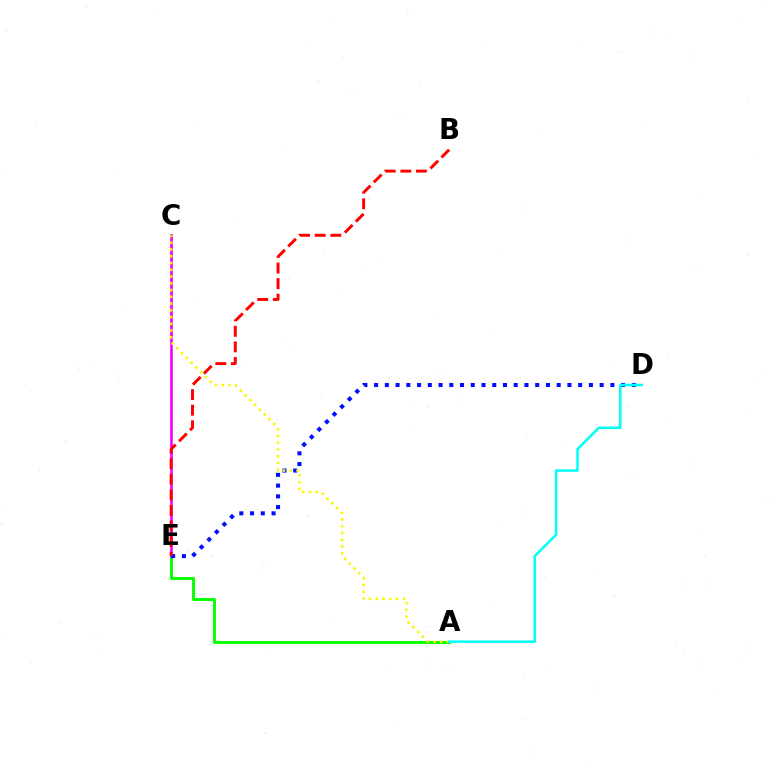{('A', 'E'): [{'color': '#08ff00', 'line_style': 'solid', 'thickness': 2.1}], ('C', 'E'): [{'color': '#ee00ff', 'line_style': 'solid', 'thickness': 1.88}], ('D', 'E'): [{'color': '#0010ff', 'line_style': 'dotted', 'thickness': 2.92}], ('B', 'E'): [{'color': '#ff0000', 'line_style': 'dashed', 'thickness': 2.12}], ('A', 'C'): [{'color': '#fcf500', 'line_style': 'dotted', 'thickness': 1.84}], ('A', 'D'): [{'color': '#00fff6', 'line_style': 'solid', 'thickness': 1.83}]}